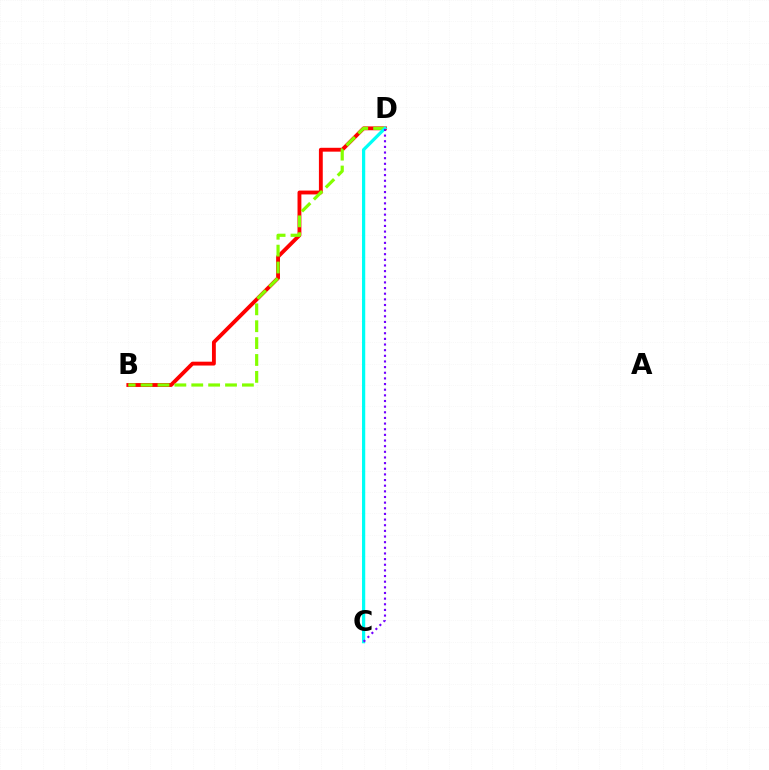{('B', 'D'): [{'color': '#ff0000', 'line_style': 'solid', 'thickness': 2.78}, {'color': '#84ff00', 'line_style': 'dashed', 'thickness': 2.29}], ('C', 'D'): [{'color': '#00fff6', 'line_style': 'solid', 'thickness': 2.33}, {'color': '#7200ff', 'line_style': 'dotted', 'thickness': 1.53}]}